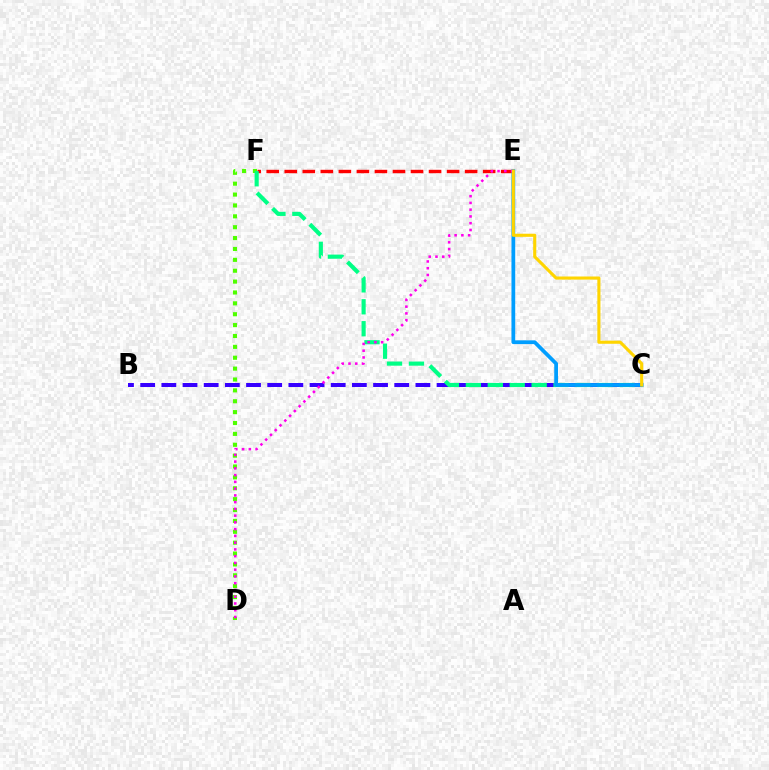{('E', 'F'): [{'color': '#ff0000', 'line_style': 'dashed', 'thickness': 2.45}], ('D', 'F'): [{'color': '#4fff00', 'line_style': 'dotted', 'thickness': 2.96}], ('B', 'C'): [{'color': '#3700ff', 'line_style': 'dashed', 'thickness': 2.88}], ('C', 'F'): [{'color': '#00ff86', 'line_style': 'dashed', 'thickness': 2.98}], ('C', 'E'): [{'color': '#009eff', 'line_style': 'solid', 'thickness': 2.7}, {'color': '#ffd500', 'line_style': 'solid', 'thickness': 2.24}], ('D', 'E'): [{'color': '#ff00ed', 'line_style': 'dotted', 'thickness': 1.84}]}